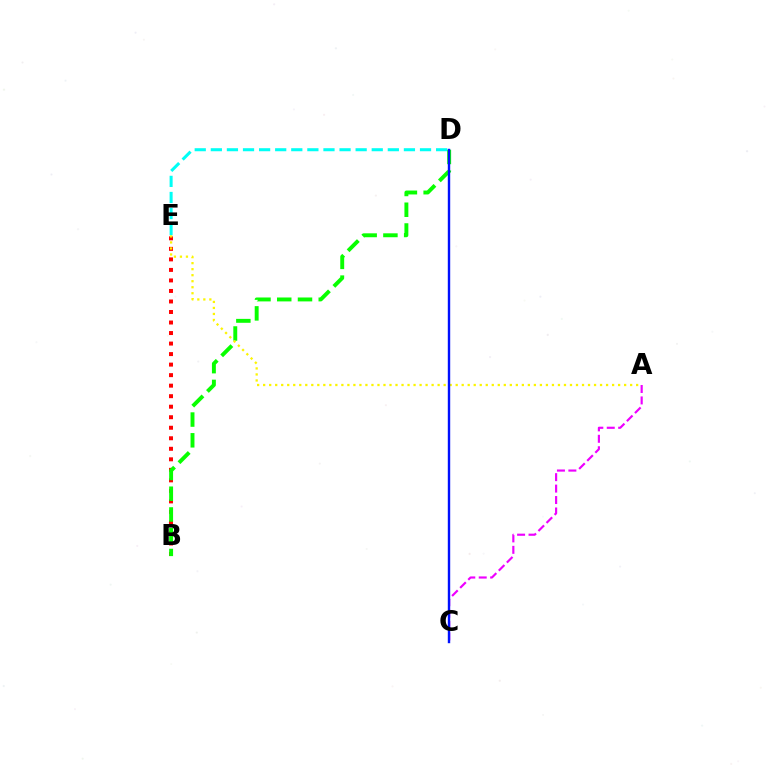{('D', 'E'): [{'color': '#00fff6', 'line_style': 'dashed', 'thickness': 2.19}], ('B', 'E'): [{'color': '#ff0000', 'line_style': 'dotted', 'thickness': 2.86}], ('A', 'C'): [{'color': '#ee00ff', 'line_style': 'dashed', 'thickness': 1.55}], ('B', 'D'): [{'color': '#08ff00', 'line_style': 'dashed', 'thickness': 2.82}], ('A', 'E'): [{'color': '#fcf500', 'line_style': 'dotted', 'thickness': 1.63}], ('C', 'D'): [{'color': '#0010ff', 'line_style': 'solid', 'thickness': 1.73}]}